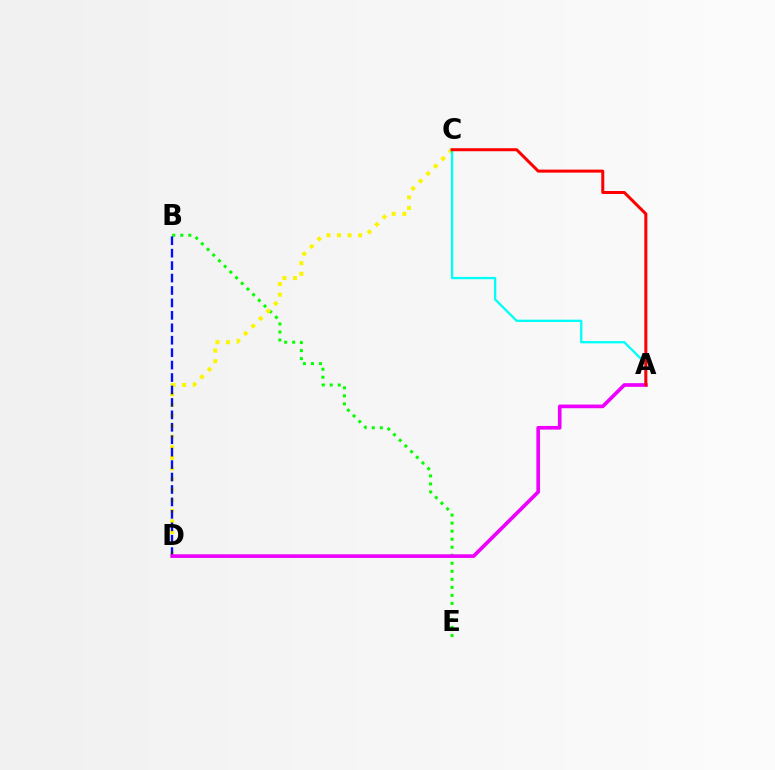{('B', 'E'): [{'color': '#08ff00', 'line_style': 'dotted', 'thickness': 2.18}], ('C', 'D'): [{'color': '#fcf500', 'line_style': 'dotted', 'thickness': 2.88}], ('B', 'D'): [{'color': '#0010ff', 'line_style': 'dashed', 'thickness': 1.69}], ('A', 'D'): [{'color': '#ee00ff', 'line_style': 'solid', 'thickness': 2.64}], ('A', 'C'): [{'color': '#00fff6', 'line_style': 'solid', 'thickness': 1.66}, {'color': '#ff0000', 'line_style': 'solid', 'thickness': 2.17}]}